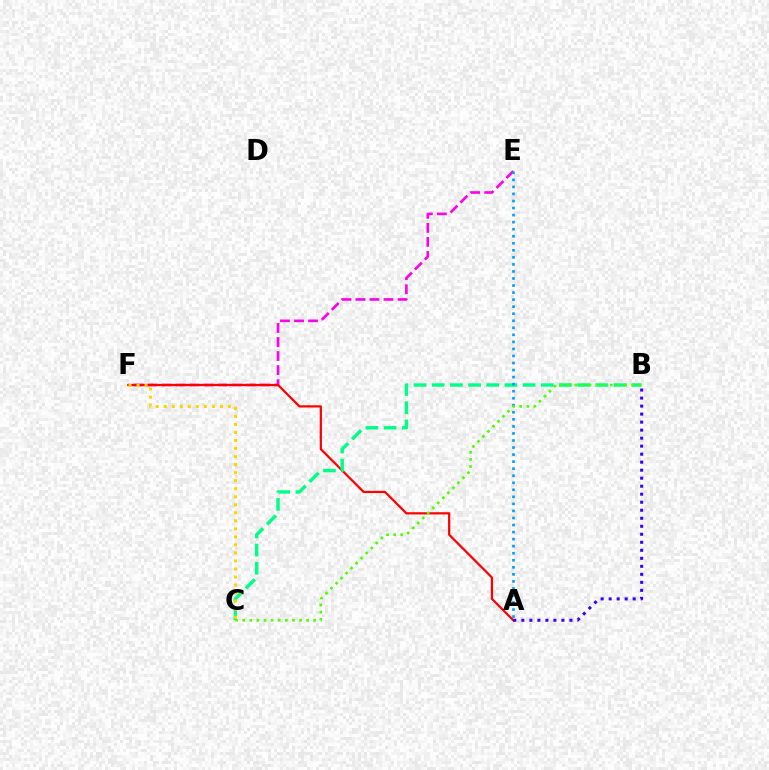{('E', 'F'): [{'color': '#ff00ed', 'line_style': 'dashed', 'thickness': 1.91}], ('A', 'F'): [{'color': '#ff0000', 'line_style': 'solid', 'thickness': 1.6}], ('B', 'C'): [{'color': '#00ff86', 'line_style': 'dashed', 'thickness': 2.47}, {'color': '#4fff00', 'line_style': 'dotted', 'thickness': 1.93}], ('A', 'E'): [{'color': '#009eff', 'line_style': 'dotted', 'thickness': 1.91}], ('A', 'B'): [{'color': '#3700ff', 'line_style': 'dotted', 'thickness': 2.18}], ('C', 'F'): [{'color': '#ffd500', 'line_style': 'dotted', 'thickness': 2.18}]}